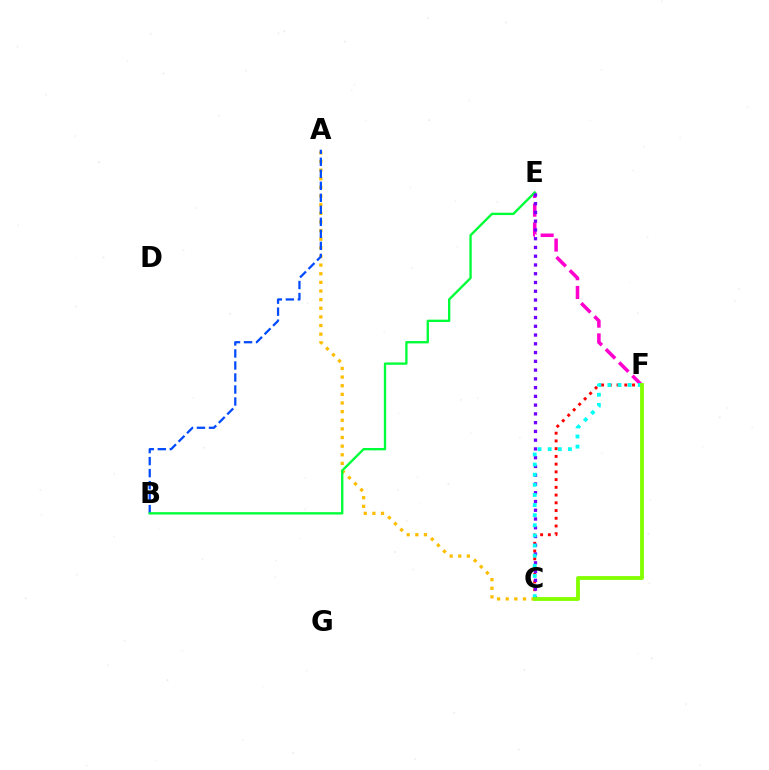{('A', 'C'): [{'color': '#ffbd00', 'line_style': 'dotted', 'thickness': 2.35}], ('E', 'F'): [{'color': '#ff00cf', 'line_style': 'dashed', 'thickness': 2.55}], ('A', 'B'): [{'color': '#004bff', 'line_style': 'dashed', 'thickness': 1.63}], ('C', 'F'): [{'color': '#ff0000', 'line_style': 'dotted', 'thickness': 2.1}, {'color': '#00fff6', 'line_style': 'dotted', 'thickness': 2.75}, {'color': '#84ff00', 'line_style': 'solid', 'thickness': 2.77}], ('B', 'E'): [{'color': '#00ff39', 'line_style': 'solid', 'thickness': 1.7}], ('C', 'E'): [{'color': '#7200ff', 'line_style': 'dotted', 'thickness': 2.38}]}